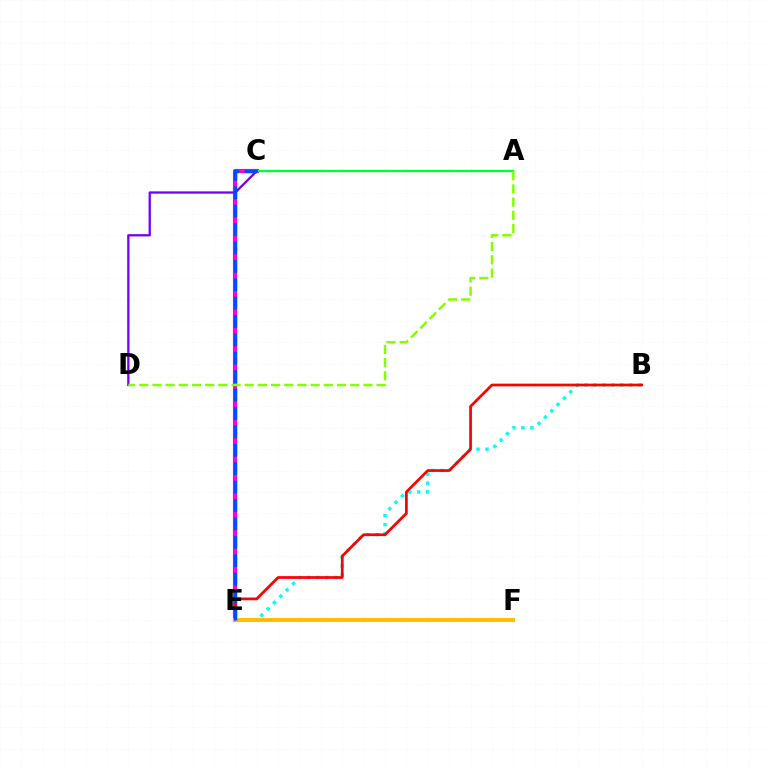{('C', 'E'): [{'color': '#ff00cf', 'line_style': 'solid', 'thickness': 3.0}, {'color': '#004bff', 'line_style': 'dashed', 'thickness': 2.5}], ('B', 'E'): [{'color': '#00fff6', 'line_style': 'dotted', 'thickness': 2.43}, {'color': '#ff0000', 'line_style': 'solid', 'thickness': 1.97}], ('A', 'C'): [{'color': '#00ff39', 'line_style': 'solid', 'thickness': 1.71}], ('C', 'D'): [{'color': '#7200ff', 'line_style': 'solid', 'thickness': 1.64}], ('E', 'F'): [{'color': '#ffbd00', 'line_style': 'solid', 'thickness': 2.83}], ('A', 'D'): [{'color': '#84ff00', 'line_style': 'dashed', 'thickness': 1.79}]}